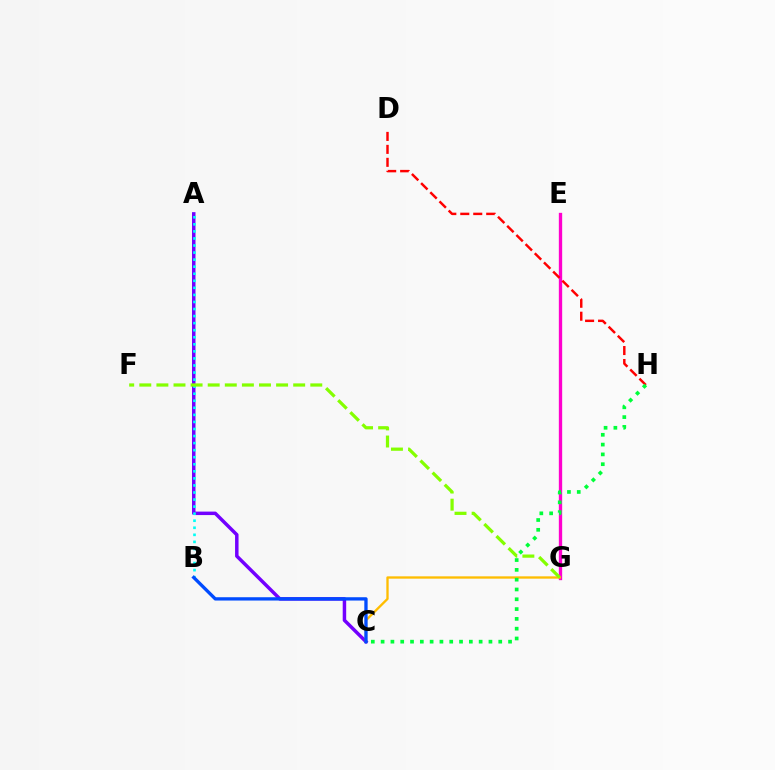{('A', 'C'): [{'color': '#7200ff', 'line_style': 'solid', 'thickness': 2.5}], ('E', 'G'): [{'color': '#ff00cf', 'line_style': 'solid', 'thickness': 2.4}], ('C', 'G'): [{'color': '#ffbd00', 'line_style': 'solid', 'thickness': 1.68}], ('D', 'H'): [{'color': '#ff0000', 'line_style': 'dashed', 'thickness': 1.76}], ('A', 'B'): [{'color': '#00fff6', 'line_style': 'dotted', 'thickness': 1.92}], ('B', 'C'): [{'color': '#004bff', 'line_style': 'solid', 'thickness': 2.38}], ('F', 'G'): [{'color': '#84ff00', 'line_style': 'dashed', 'thickness': 2.32}], ('C', 'H'): [{'color': '#00ff39', 'line_style': 'dotted', 'thickness': 2.66}]}